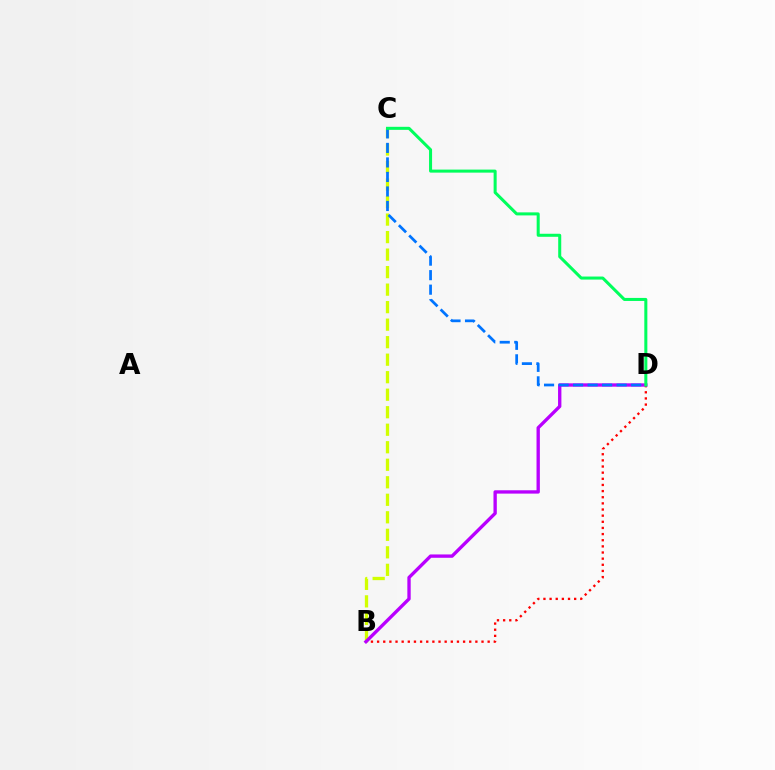{('B', 'D'): [{'color': '#ff0000', 'line_style': 'dotted', 'thickness': 1.67}, {'color': '#b900ff', 'line_style': 'solid', 'thickness': 2.41}], ('B', 'C'): [{'color': '#d1ff00', 'line_style': 'dashed', 'thickness': 2.38}], ('C', 'D'): [{'color': '#0074ff', 'line_style': 'dashed', 'thickness': 1.97}, {'color': '#00ff5c', 'line_style': 'solid', 'thickness': 2.18}]}